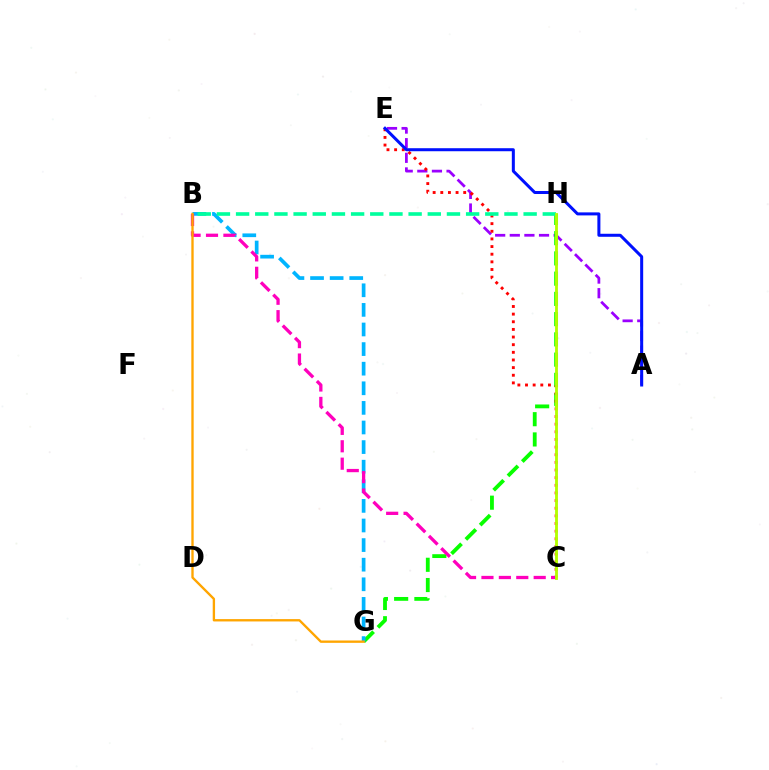{('A', 'E'): [{'color': '#9b00ff', 'line_style': 'dashed', 'thickness': 1.99}, {'color': '#0010ff', 'line_style': 'solid', 'thickness': 2.17}], ('G', 'H'): [{'color': '#08ff00', 'line_style': 'dashed', 'thickness': 2.75}], ('B', 'G'): [{'color': '#00b5ff', 'line_style': 'dashed', 'thickness': 2.66}, {'color': '#ffa500', 'line_style': 'solid', 'thickness': 1.69}], ('C', 'E'): [{'color': '#ff0000', 'line_style': 'dotted', 'thickness': 2.08}], ('B', 'C'): [{'color': '#ff00bd', 'line_style': 'dashed', 'thickness': 2.37}], ('B', 'H'): [{'color': '#00ff9d', 'line_style': 'dashed', 'thickness': 2.6}], ('C', 'H'): [{'color': '#b3ff00', 'line_style': 'solid', 'thickness': 2.05}]}